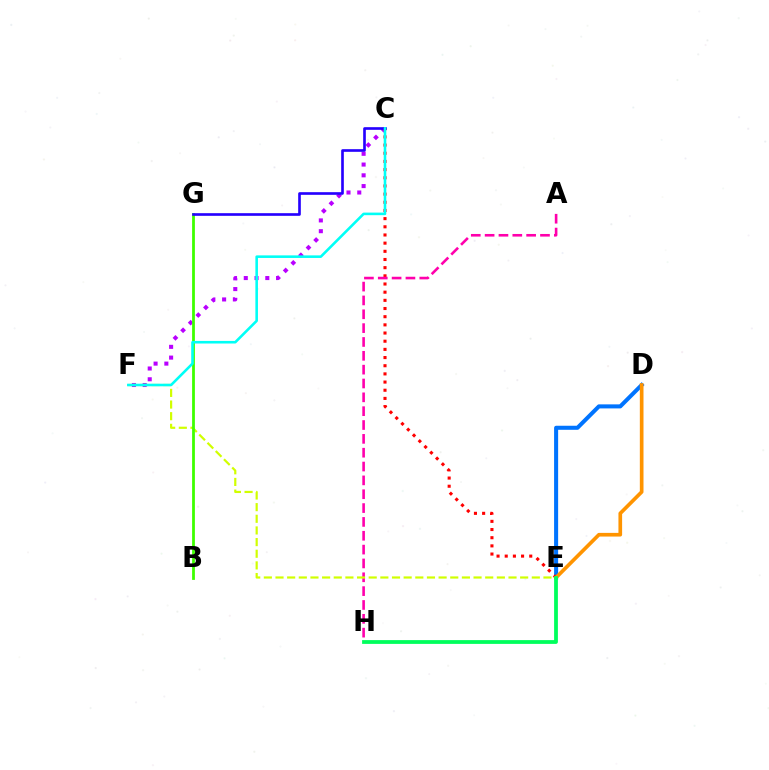{('C', 'F'): [{'color': '#b900ff', 'line_style': 'dotted', 'thickness': 2.92}, {'color': '#00fff6', 'line_style': 'solid', 'thickness': 1.86}], ('D', 'E'): [{'color': '#0074ff', 'line_style': 'solid', 'thickness': 2.91}, {'color': '#ff9400', 'line_style': 'solid', 'thickness': 2.64}], ('C', 'E'): [{'color': '#ff0000', 'line_style': 'dotted', 'thickness': 2.22}], ('A', 'H'): [{'color': '#ff00ac', 'line_style': 'dashed', 'thickness': 1.88}], ('E', 'F'): [{'color': '#d1ff00', 'line_style': 'dashed', 'thickness': 1.58}], ('B', 'G'): [{'color': '#3dff00', 'line_style': 'solid', 'thickness': 2.0}], ('C', 'G'): [{'color': '#2500ff', 'line_style': 'solid', 'thickness': 1.91}], ('E', 'H'): [{'color': '#00ff5c', 'line_style': 'solid', 'thickness': 2.72}]}